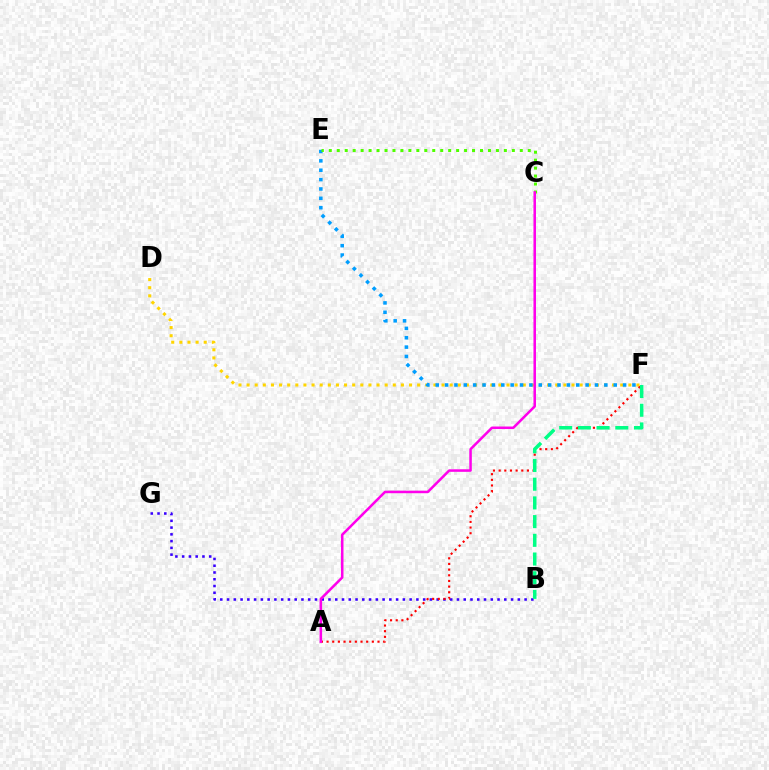{('D', 'F'): [{'color': '#ffd500', 'line_style': 'dotted', 'thickness': 2.21}], ('B', 'G'): [{'color': '#3700ff', 'line_style': 'dotted', 'thickness': 1.84}], ('A', 'F'): [{'color': '#ff0000', 'line_style': 'dotted', 'thickness': 1.54}], ('B', 'F'): [{'color': '#00ff86', 'line_style': 'dashed', 'thickness': 2.54}], ('E', 'F'): [{'color': '#009eff', 'line_style': 'dotted', 'thickness': 2.55}], ('C', 'E'): [{'color': '#4fff00', 'line_style': 'dotted', 'thickness': 2.16}], ('A', 'C'): [{'color': '#ff00ed', 'line_style': 'solid', 'thickness': 1.83}]}